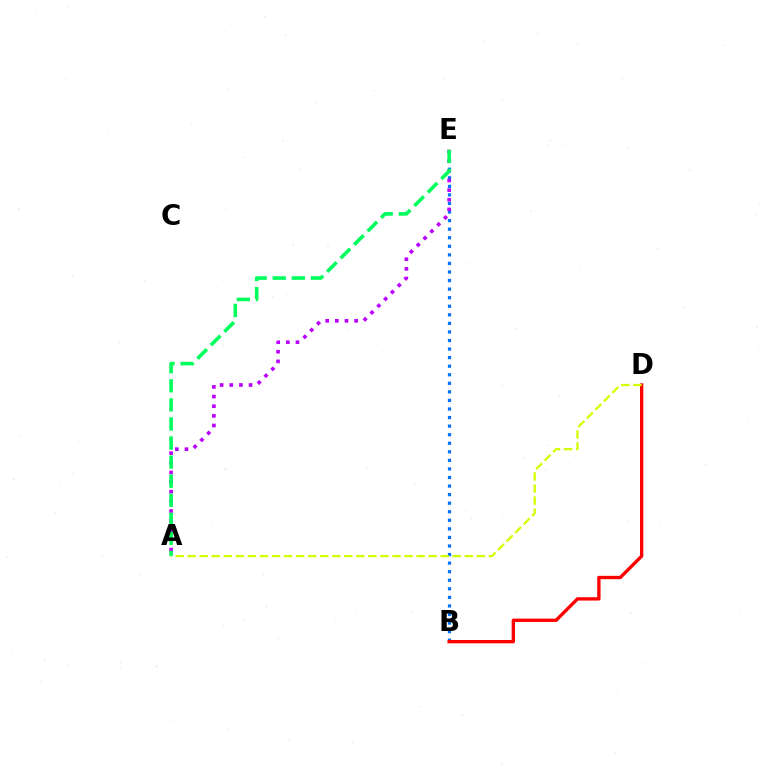{('B', 'E'): [{'color': '#0074ff', 'line_style': 'dotted', 'thickness': 2.33}], ('B', 'D'): [{'color': '#ff0000', 'line_style': 'solid', 'thickness': 2.41}], ('A', 'D'): [{'color': '#d1ff00', 'line_style': 'dashed', 'thickness': 1.64}], ('A', 'E'): [{'color': '#b900ff', 'line_style': 'dotted', 'thickness': 2.62}, {'color': '#00ff5c', 'line_style': 'dashed', 'thickness': 2.59}]}